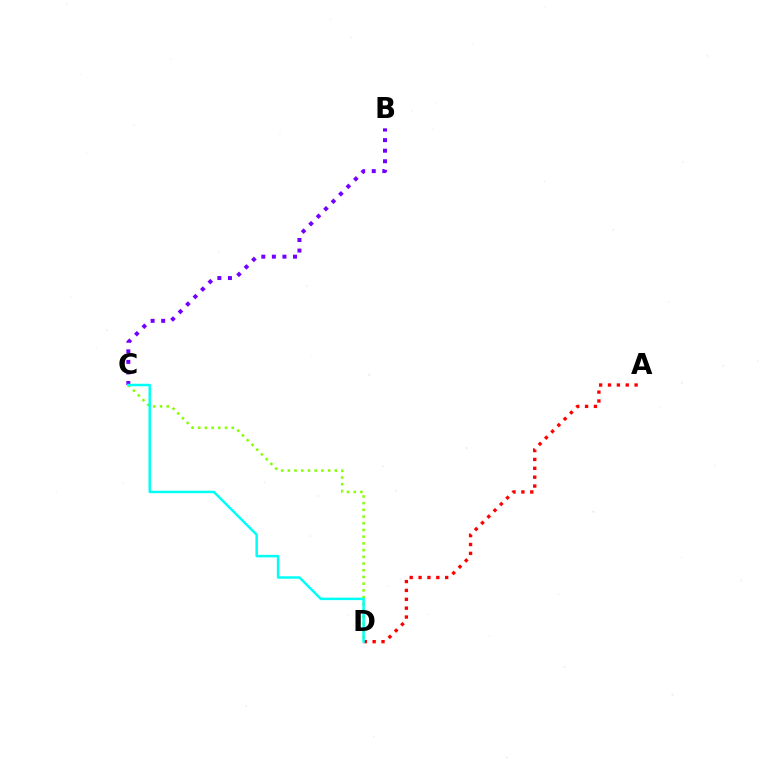{('C', 'D'): [{'color': '#84ff00', 'line_style': 'dotted', 'thickness': 1.82}, {'color': '#00fff6', 'line_style': 'solid', 'thickness': 1.79}], ('A', 'D'): [{'color': '#ff0000', 'line_style': 'dotted', 'thickness': 2.41}], ('B', 'C'): [{'color': '#7200ff', 'line_style': 'dotted', 'thickness': 2.87}]}